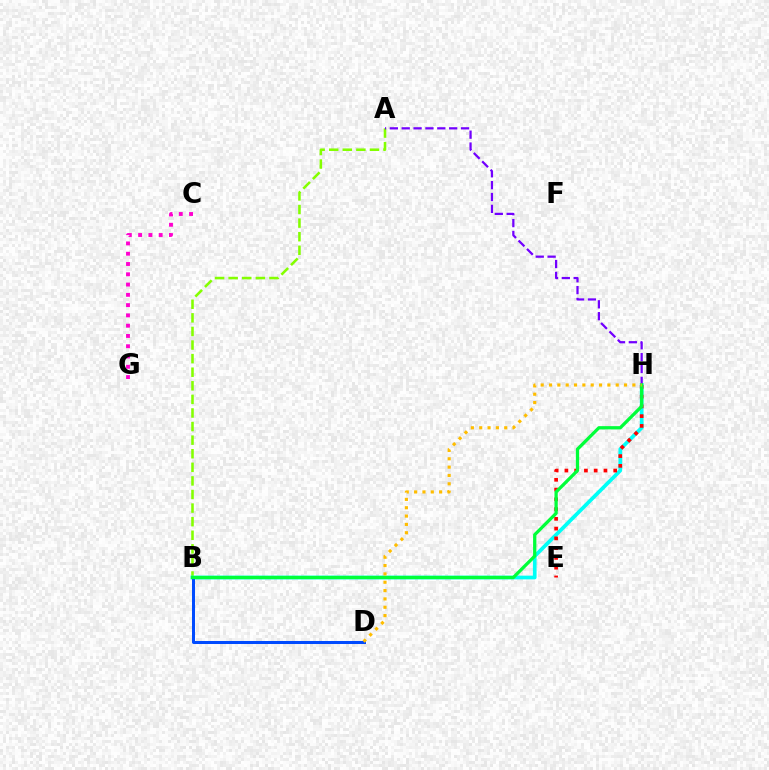{('A', 'B'): [{'color': '#84ff00', 'line_style': 'dashed', 'thickness': 1.85}], ('B', 'H'): [{'color': '#00fff6', 'line_style': 'solid', 'thickness': 2.67}, {'color': '#00ff39', 'line_style': 'solid', 'thickness': 2.36}], ('A', 'H'): [{'color': '#7200ff', 'line_style': 'dashed', 'thickness': 1.61}], ('E', 'H'): [{'color': '#ff0000', 'line_style': 'dotted', 'thickness': 2.65}], ('B', 'D'): [{'color': '#004bff', 'line_style': 'solid', 'thickness': 2.17}], ('C', 'G'): [{'color': '#ff00cf', 'line_style': 'dotted', 'thickness': 2.79}], ('D', 'H'): [{'color': '#ffbd00', 'line_style': 'dotted', 'thickness': 2.27}]}